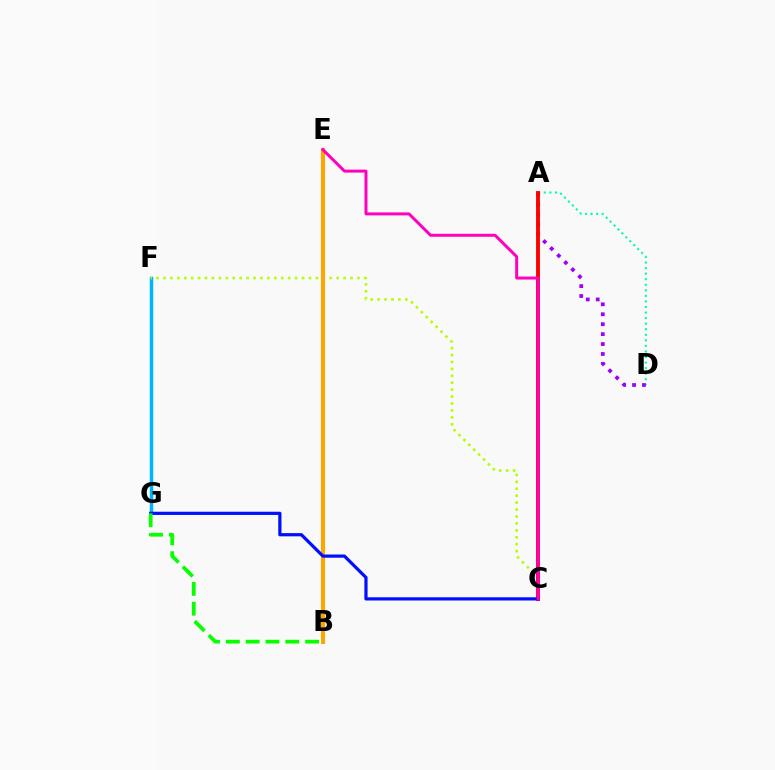{('F', 'G'): [{'color': '#00b5ff', 'line_style': 'solid', 'thickness': 2.5}], ('A', 'D'): [{'color': '#00ff9d', 'line_style': 'dotted', 'thickness': 1.51}, {'color': '#9b00ff', 'line_style': 'dotted', 'thickness': 2.7}], ('C', 'F'): [{'color': '#b3ff00', 'line_style': 'dotted', 'thickness': 1.88}], ('B', 'E'): [{'color': '#ffa500', 'line_style': 'solid', 'thickness': 2.96}], ('A', 'C'): [{'color': '#ff0000', 'line_style': 'solid', 'thickness': 2.8}], ('C', 'G'): [{'color': '#0010ff', 'line_style': 'solid', 'thickness': 2.32}], ('C', 'E'): [{'color': '#ff00bd', 'line_style': 'solid', 'thickness': 2.15}], ('B', 'G'): [{'color': '#08ff00', 'line_style': 'dashed', 'thickness': 2.69}]}